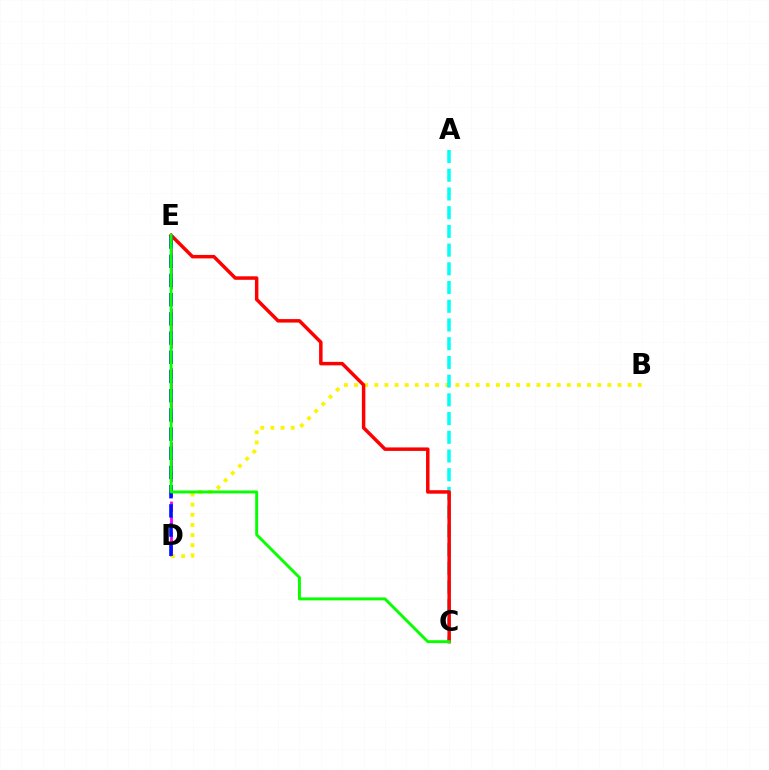{('D', 'E'): [{'color': '#ee00ff', 'line_style': 'dashed', 'thickness': 2.02}, {'color': '#0010ff', 'line_style': 'dashed', 'thickness': 2.61}], ('B', 'D'): [{'color': '#fcf500', 'line_style': 'dotted', 'thickness': 2.75}], ('A', 'C'): [{'color': '#00fff6', 'line_style': 'dashed', 'thickness': 2.54}], ('C', 'E'): [{'color': '#ff0000', 'line_style': 'solid', 'thickness': 2.51}, {'color': '#08ff00', 'line_style': 'solid', 'thickness': 2.11}]}